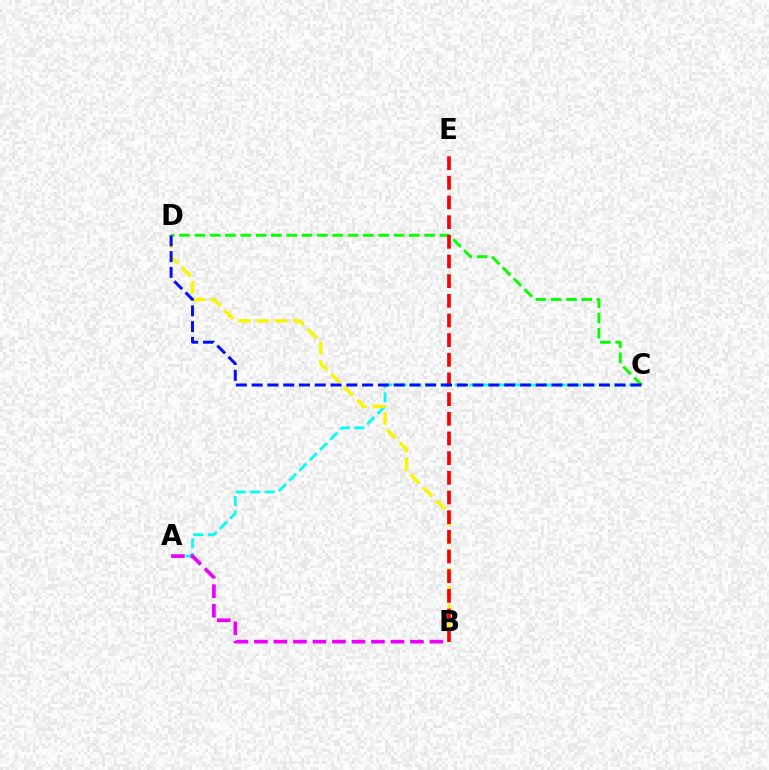{('A', 'C'): [{'color': '#00fff6', 'line_style': 'dashed', 'thickness': 1.97}], ('C', 'D'): [{'color': '#08ff00', 'line_style': 'dashed', 'thickness': 2.08}, {'color': '#0010ff', 'line_style': 'dashed', 'thickness': 2.14}], ('B', 'D'): [{'color': '#fcf500', 'line_style': 'dashed', 'thickness': 2.48}], ('B', 'E'): [{'color': '#ff0000', 'line_style': 'dashed', 'thickness': 2.67}], ('A', 'B'): [{'color': '#ee00ff', 'line_style': 'dashed', 'thickness': 2.65}]}